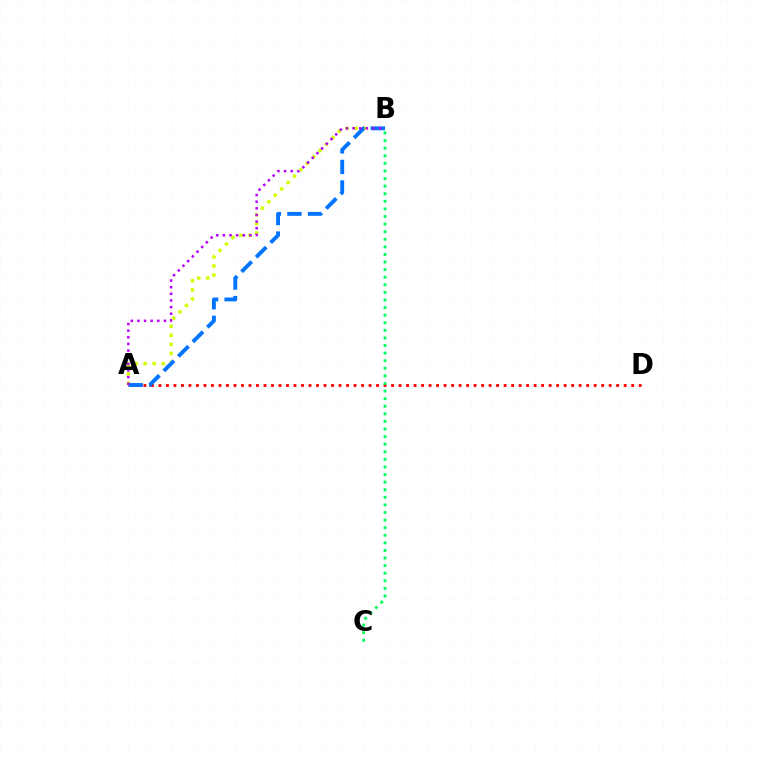{('A', 'B'): [{'color': '#d1ff00', 'line_style': 'dotted', 'thickness': 2.46}, {'color': '#0074ff', 'line_style': 'dashed', 'thickness': 2.79}, {'color': '#b900ff', 'line_style': 'dotted', 'thickness': 1.8}], ('A', 'D'): [{'color': '#ff0000', 'line_style': 'dotted', 'thickness': 2.04}], ('B', 'C'): [{'color': '#00ff5c', 'line_style': 'dotted', 'thickness': 2.06}]}